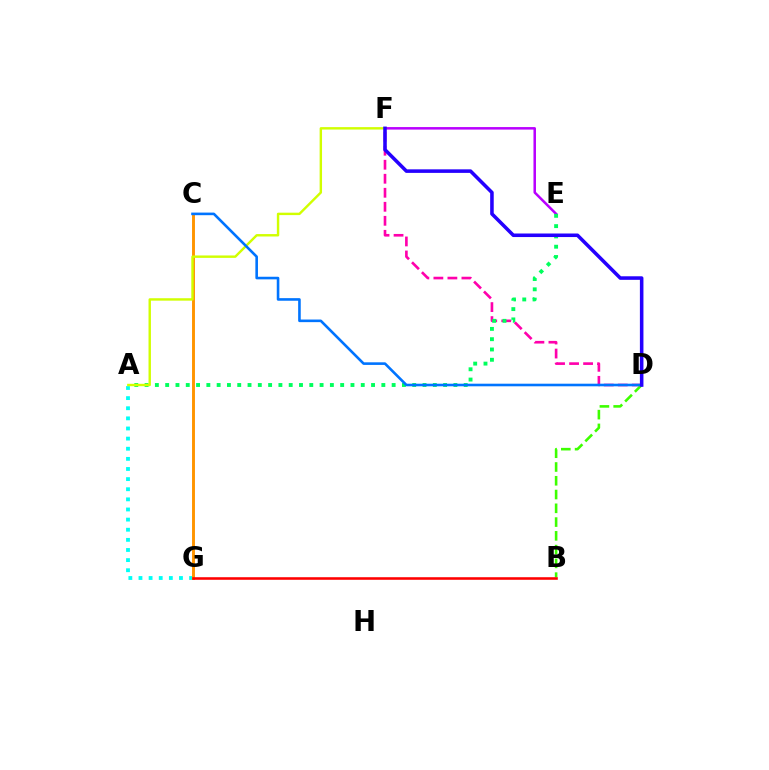{('E', 'F'): [{'color': '#b900ff', 'line_style': 'solid', 'thickness': 1.81}], ('D', 'F'): [{'color': '#ff00ac', 'line_style': 'dashed', 'thickness': 1.9}, {'color': '#2500ff', 'line_style': 'solid', 'thickness': 2.56}], ('A', 'G'): [{'color': '#00fff6', 'line_style': 'dotted', 'thickness': 2.75}], ('C', 'G'): [{'color': '#ff9400', 'line_style': 'solid', 'thickness': 2.1}], ('A', 'E'): [{'color': '#00ff5c', 'line_style': 'dotted', 'thickness': 2.8}], ('A', 'F'): [{'color': '#d1ff00', 'line_style': 'solid', 'thickness': 1.74}], ('B', 'D'): [{'color': '#3dff00', 'line_style': 'dashed', 'thickness': 1.87}], ('B', 'G'): [{'color': '#ff0000', 'line_style': 'solid', 'thickness': 1.85}], ('C', 'D'): [{'color': '#0074ff', 'line_style': 'solid', 'thickness': 1.87}]}